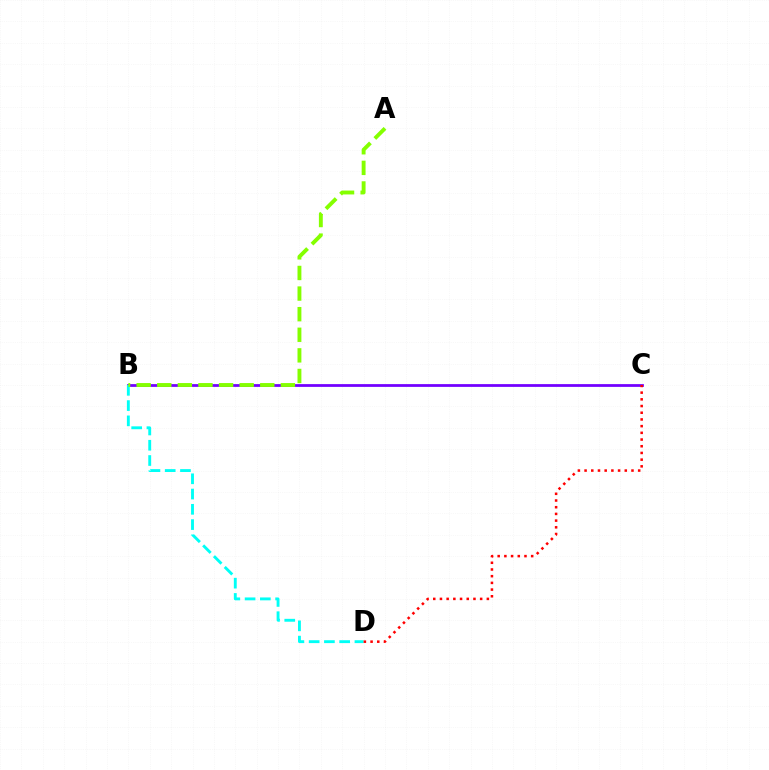{('B', 'C'): [{'color': '#7200ff', 'line_style': 'solid', 'thickness': 1.99}], ('B', 'D'): [{'color': '#00fff6', 'line_style': 'dashed', 'thickness': 2.07}], ('A', 'B'): [{'color': '#84ff00', 'line_style': 'dashed', 'thickness': 2.8}], ('C', 'D'): [{'color': '#ff0000', 'line_style': 'dotted', 'thickness': 1.82}]}